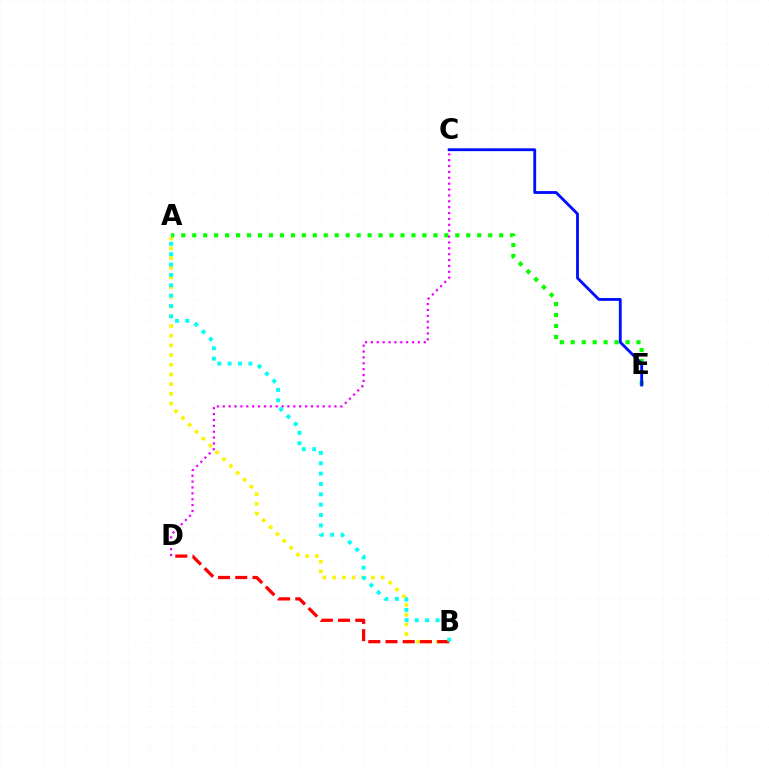{('A', 'B'): [{'color': '#fcf500', 'line_style': 'dotted', 'thickness': 2.63}, {'color': '#00fff6', 'line_style': 'dotted', 'thickness': 2.82}], ('A', 'E'): [{'color': '#08ff00', 'line_style': 'dotted', 'thickness': 2.98}], ('B', 'D'): [{'color': '#ff0000', 'line_style': 'dashed', 'thickness': 2.34}], ('C', 'D'): [{'color': '#ee00ff', 'line_style': 'dotted', 'thickness': 1.6}], ('C', 'E'): [{'color': '#0010ff', 'line_style': 'solid', 'thickness': 2.05}]}